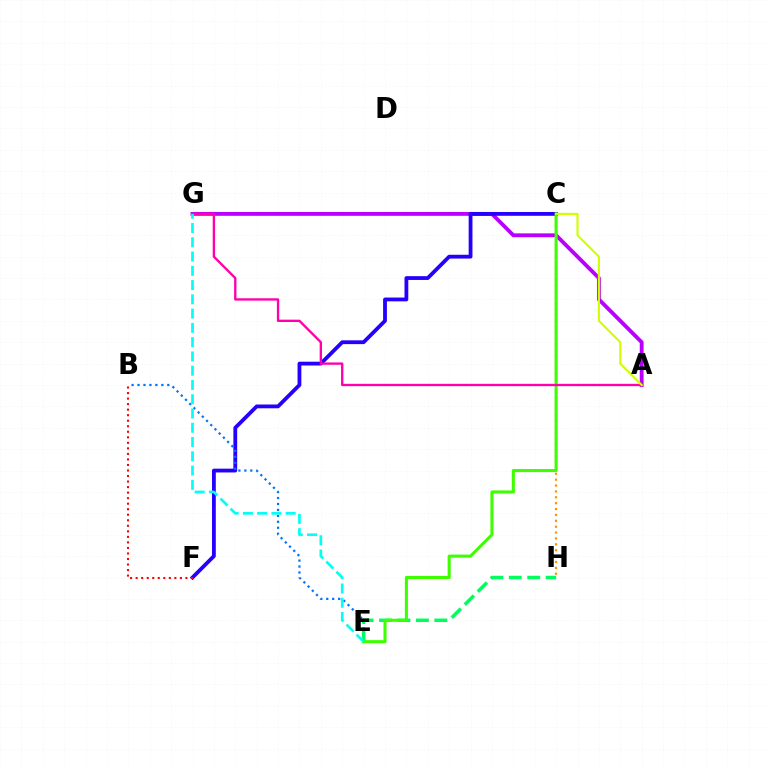{('A', 'G'): [{'color': '#b900ff', 'line_style': 'solid', 'thickness': 2.77}, {'color': '#ff00ac', 'line_style': 'solid', 'thickness': 1.7}], ('C', 'H'): [{'color': '#ff9400', 'line_style': 'dotted', 'thickness': 1.6}], ('C', 'F'): [{'color': '#2500ff', 'line_style': 'solid', 'thickness': 2.74}], ('B', 'E'): [{'color': '#0074ff', 'line_style': 'dotted', 'thickness': 1.62}], ('E', 'H'): [{'color': '#00ff5c', 'line_style': 'dashed', 'thickness': 2.5}], ('C', 'E'): [{'color': '#3dff00', 'line_style': 'solid', 'thickness': 2.2}], ('B', 'F'): [{'color': '#ff0000', 'line_style': 'dotted', 'thickness': 1.5}], ('E', 'G'): [{'color': '#00fff6', 'line_style': 'dashed', 'thickness': 1.94}], ('A', 'C'): [{'color': '#d1ff00', 'line_style': 'solid', 'thickness': 1.54}]}